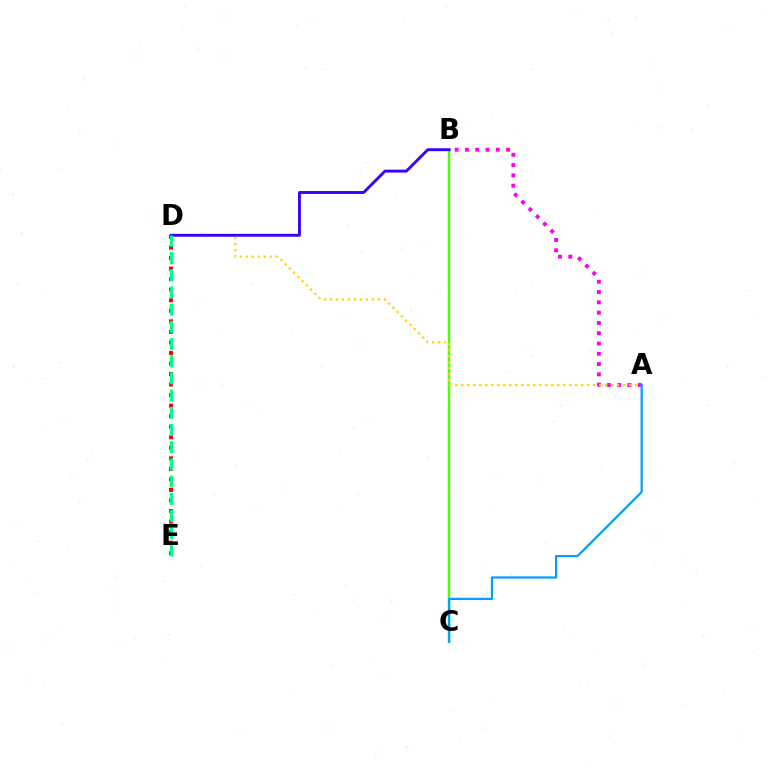{('A', 'B'): [{'color': '#ff00ed', 'line_style': 'dotted', 'thickness': 2.8}], ('B', 'C'): [{'color': '#4fff00', 'line_style': 'solid', 'thickness': 1.79}], ('A', 'D'): [{'color': '#ffd500', 'line_style': 'dotted', 'thickness': 1.63}], ('D', 'E'): [{'color': '#ff0000', 'line_style': 'dotted', 'thickness': 2.86}, {'color': '#00ff86', 'line_style': 'dashed', 'thickness': 2.34}], ('A', 'C'): [{'color': '#009eff', 'line_style': 'solid', 'thickness': 1.59}], ('B', 'D'): [{'color': '#3700ff', 'line_style': 'solid', 'thickness': 2.08}]}